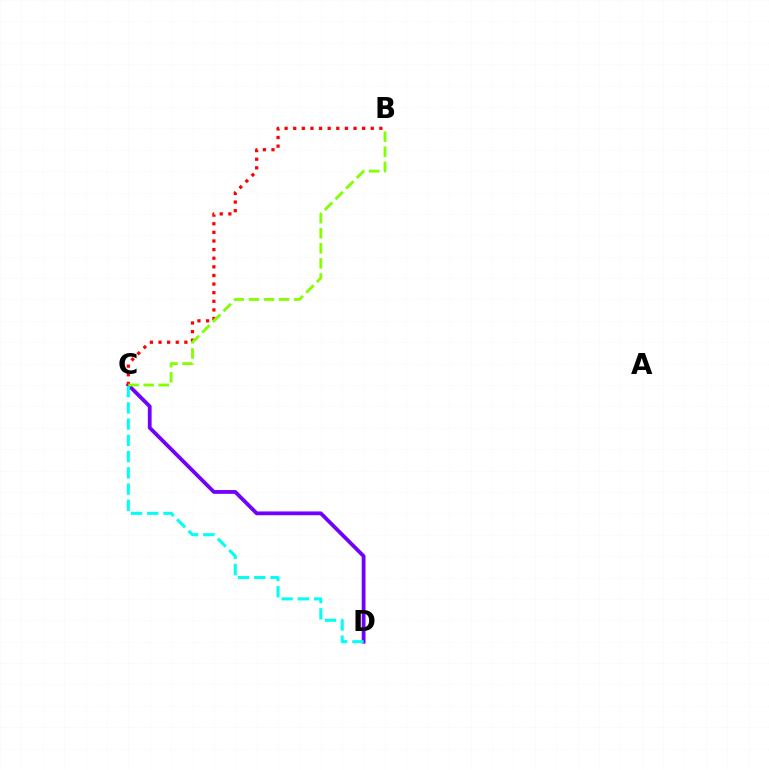{('C', 'D'): [{'color': '#7200ff', 'line_style': 'solid', 'thickness': 2.73}, {'color': '#00fff6', 'line_style': 'dashed', 'thickness': 2.21}], ('B', 'C'): [{'color': '#ff0000', 'line_style': 'dotted', 'thickness': 2.34}, {'color': '#84ff00', 'line_style': 'dashed', 'thickness': 2.05}]}